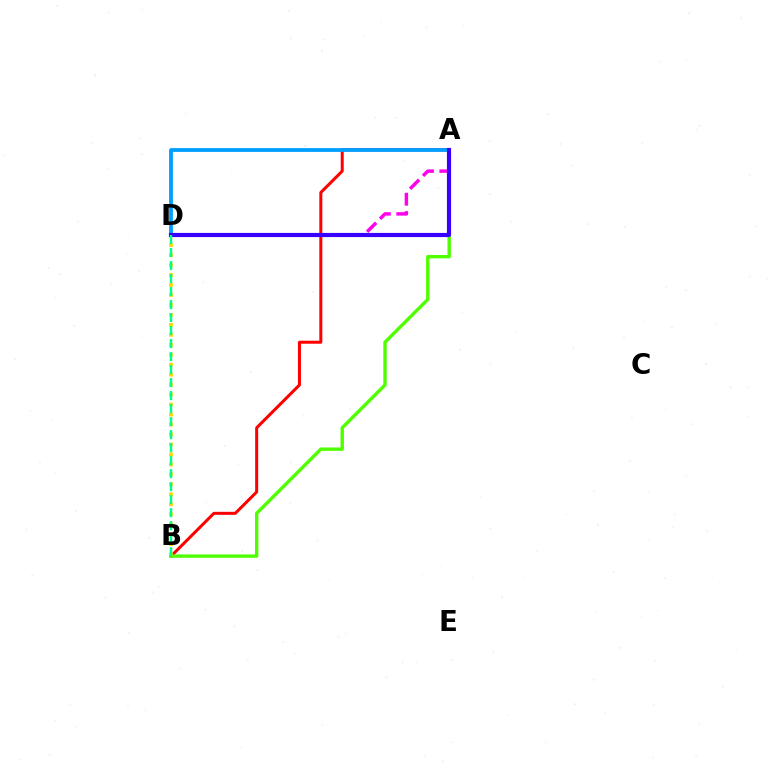{('A', 'D'): [{'color': '#ff00ed', 'line_style': 'dashed', 'thickness': 2.49}, {'color': '#009eff', 'line_style': 'solid', 'thickness': 2.73}, {'color': '#3700ff', 'line_style': 'solid', 'thickness': 2.99}], ('A', 'B'): [{'color': '#ff0000', 'line_style': 'solid', 'thickness': 2.17}, {'color': '#4fff00', 'line_style': 'solid', 'thickness': 2.43}], ('B', 'D'): [{'color': '#ffd500', 'line_style': 'dotted', 'thickness': 2.71}, {'color': '#00ff86', 'line_style': 'dashed', 'thickness': 1.77}]}